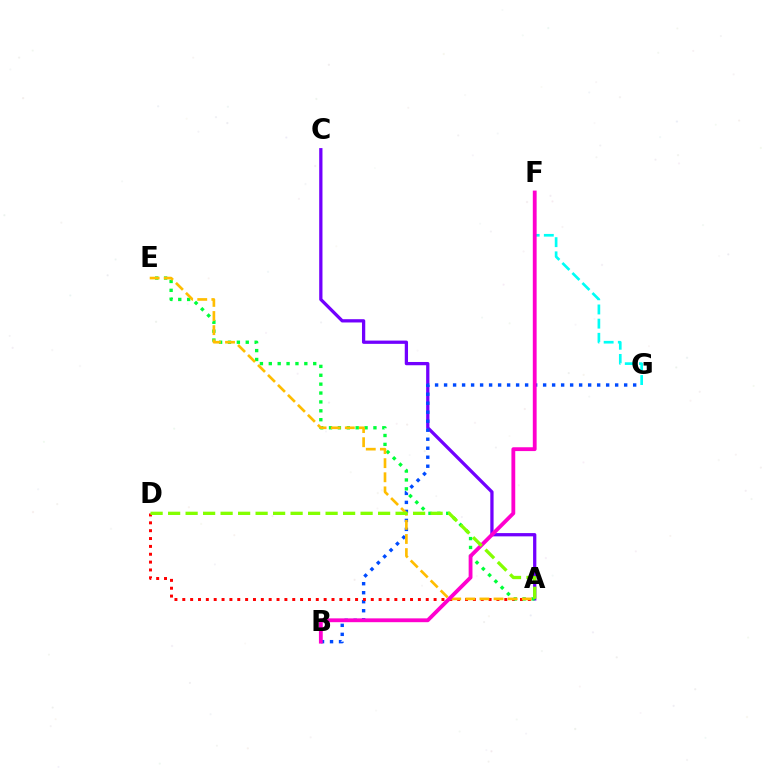{('A', 'C'): [{'color': '#7200ff', 'line_style': 'solid', 'thickness': 2.35}], ('B', 'G'): [{'color': '#004bff', 'line_style': 'dotted', 'thickness': 2.45}], ('A', 'D'): [{'color': '#ff0000', 'line_style': 'dotted', 'thickness': 2.13}, {'color': '#84ff00', 'line_style': 'dashed', 'thickness': 2.38}], ('F', 'G'): [{'color': '#00fff6', 'line_style': 'dashed', 'thickness': 1.93}], ('A', 'E'): [{'color': '#00ff39', 'line_style': 'dotted', 'thickness': 2.41}, {'color': '#ffbd00', 'line_style': 'dashed', 'thickness': 1.92}], ('B', 'F'): [{'color': '#ff00cf', 'line_style': 'solid', 'thickness': 2.75}]}